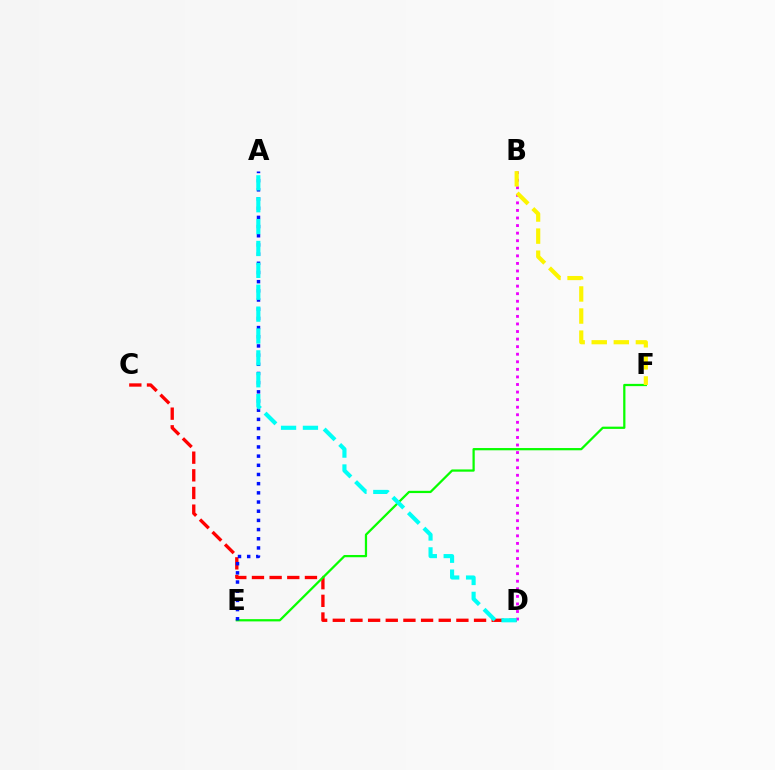{('C', 'D'): [{'color': '#ff0000', 'line_style': 'dashed', 'thickness': 2.4}], ('B', 'D'): [{'color': '#ee00ff', 'line_style': 'dotted', 'thickness': 2.06}], ('E', 'F'): [{'color': '#08ff00', 'line_style': 'solid', 'thickness': 1.62}], ('B', 'F'): [{'color': '#fcf500', 'line_style': 'dashed', 'thickness': 3.0}], ('A', 'E'): [{'color': '#0010ff', 'line_style': 'dotted', 'thickness': 2.49}], ('A', 'D'): [{'color': '#00fff6', 'line_style': 'dashed', 'thickness': 2.97}]}